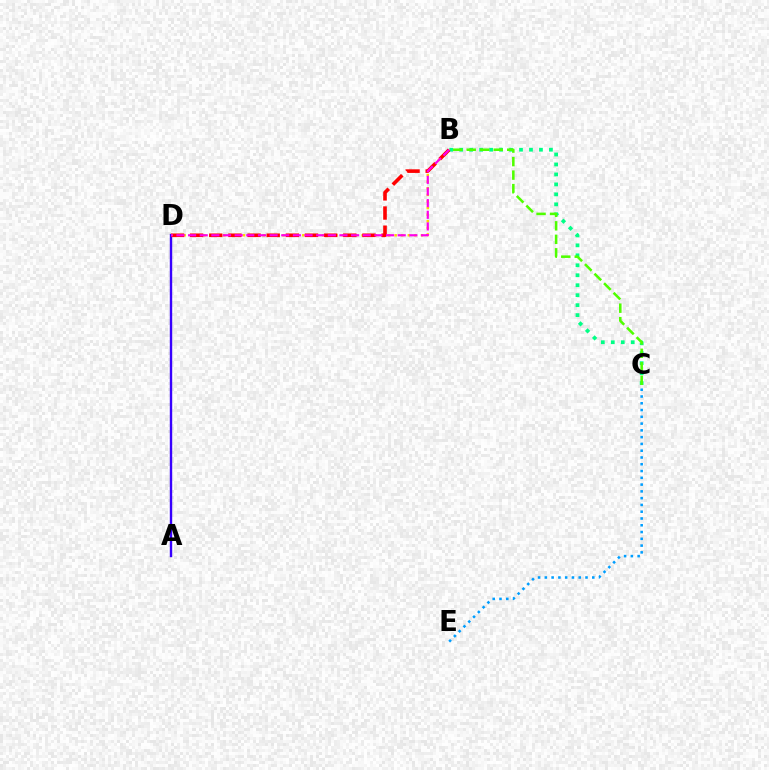{('B', 'C'): [{'color': '#00ff86', 'line_style': 'dotted', 'thickness': 2.71}, {'color': '#4fff00', 'line_style': 'dashed', 'thickness': 1.83}], ('B', 'D'): [{'color': '#ffd500', 'line_style': 'dotted', 'thickness': 1.79}, {'color': '#ff0000', 'line_style': 'dashed', 'thickness': 2.6}, {'color': '#ff00ed', 'line_style': 'dashed', 'thickness': 1.58}], ('A', 'D'): [{'color': '#3700ff', 'line_style': 'solid', 'thickness': 1.72}], ('C', 'E'): [{'color': '#009eff', 'line_style': 'dotted', 'thickness': 1.84}]}